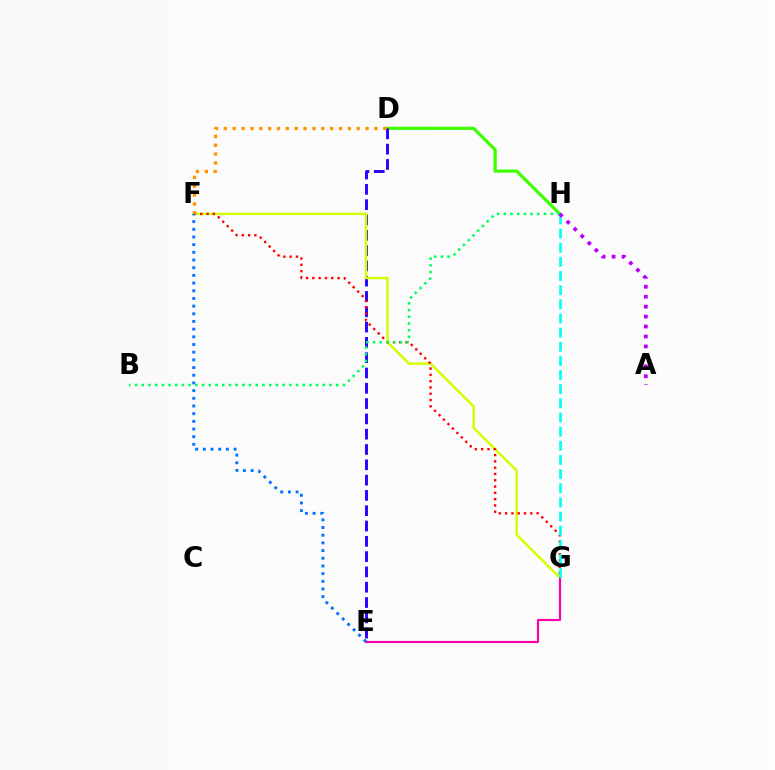{('D', 'H'): [{'color': '#3dff00', 'line_style': 'solid', 'thickness': 2.3}], ('D', 'E'): [{'color': '#2500ff', 'line_style': 'dashed', 'thickness': 2.08}], ('F', 'G'): [{'color': '#d1ff00', 'line_style': 'solid', 'thickness': 1.78}, {'color': '#ff0000', 'line_style': 'dotted', 'thickness': 1.71}], ('D', 'F'): [{'color': '#ff9400', 'line_style': 'dotted', 'thickness': 2.41}], ('E', 'G'): [{'color': '#ff00ac', 'line_style': 'solid', 'thickness': 1.55}], ('G', 'H'): [{'color': '#00fff6', 'line_style': 'dashed', 'thickness': 1.92}], ('B', 'H'): [{'color': '#00ff5c', 'line_style': 'dotted', 'thickness': 1.82}], ('E', 'F'): [{'color': '#0074ff', 'line_style': 'dotted', 'thickness': 2.09}], ('A', 'H'): [{'color': '#b900ff', 'line_style': 'dotted', 'thickness': 2.7}]}